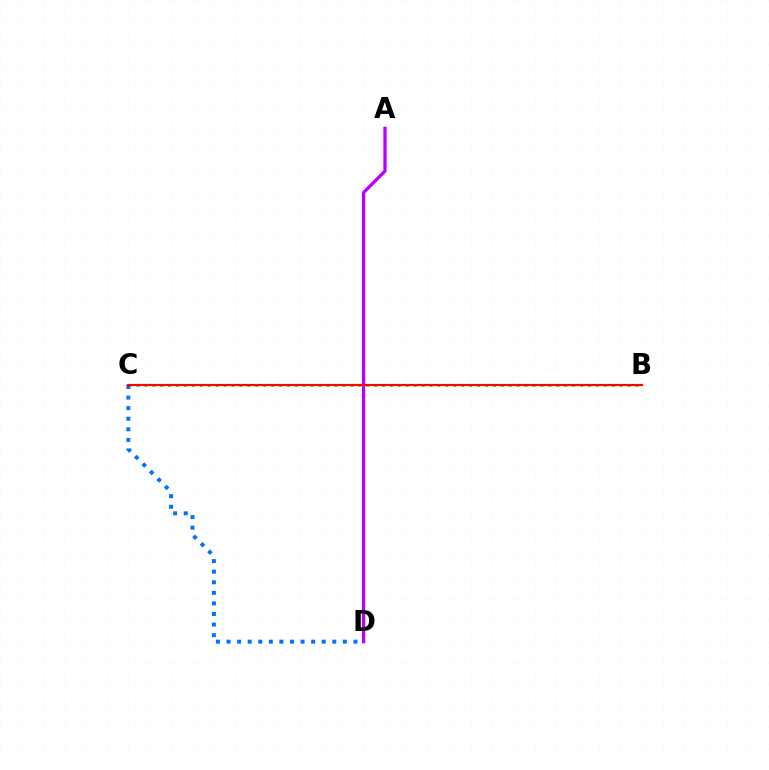{('B', 'C'): [{'color': '#d1ff00', 'line_style': 'dotted', 'thickness': 1.73}, {'color': '#00ff5c', 'line_style': 'dotted', 'thickness': 2.15}, {'color': '#ff0000', 'line_style': 'solid', 'thickness': 1.55}], ('A', 'D'): [{'color': '#b900ff', 'line_style': 'solid', 'thickness': 2.35}], ('C', 'D'): [{'color': '#0074ff', 'line_style': 'dotted', 'thickness': 2.87}]}